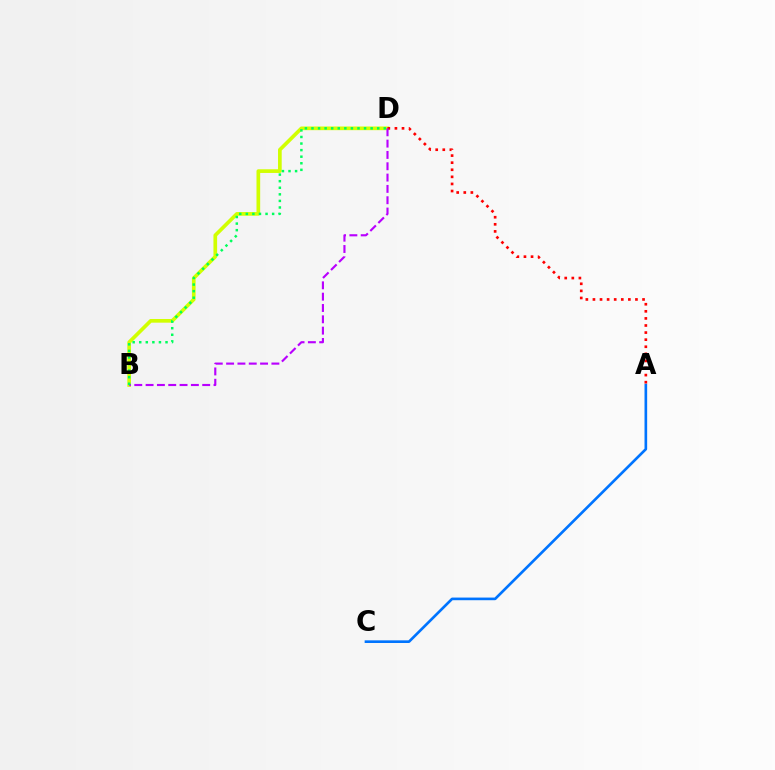{('A', 'C'): [{'color': '#0074ff', 'line_style': 'solid', 'thickness': 1.91}], ('B', 'D'): [{'color': '#d1ff00', 'line_style': 'solid', 'thickness': 2.65}, {'color': '#b900ff', 'line_style': 'dashed', 'thickness': 1.54}, {'color': '#00ff5c', 'line_style': 'dotted', 'thickness': 1.79}], ('A', 'D'): [{'color': '#ff0000', 'line_style': 'dotted', 'thickness': 1.93}]}